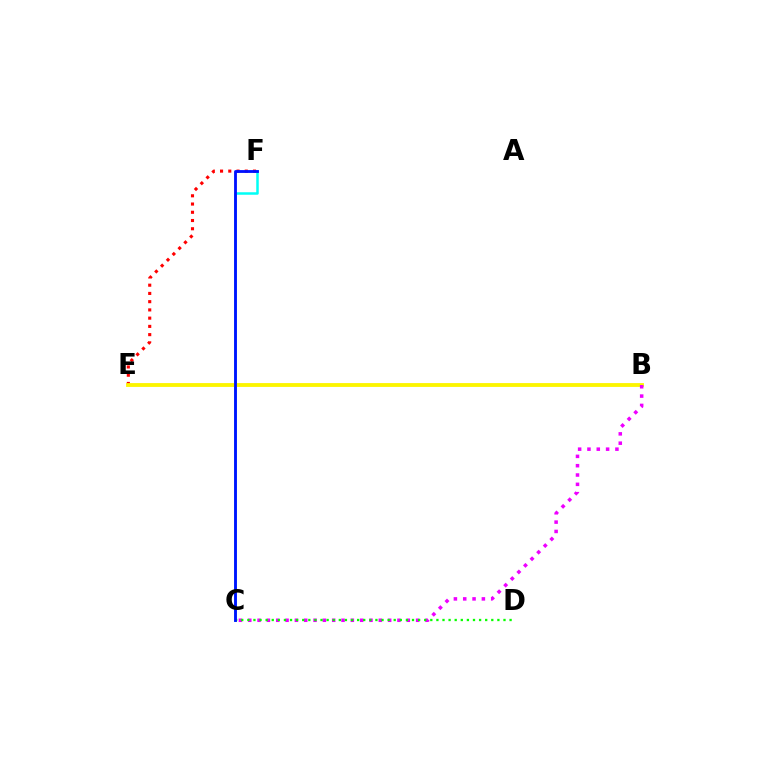{('E', 'F'): [{'color': '#ff0000', 'line_style': 'dotted', 'thickness': 2.24}], ('C', 'F'): [{'color': '#00fff6', 'line_style': 'solid', 'thickness': 1.8}, {'color': '#0010ff', 'line_style': 'solid', 'thickness': 2.03}], ('B', 'E'): [{'color': '#fcf500', 'line_style': 'solid', 'thickness': 2.76}], ('B', 'C'): [{'color': '#ee00ff', 'line_style': 'dotted', 'thickness': 2.53}], ('C', 'D'): [{'color': '#08ff00', 'line_style': 'dotted', 'thickness': 1.66}]}